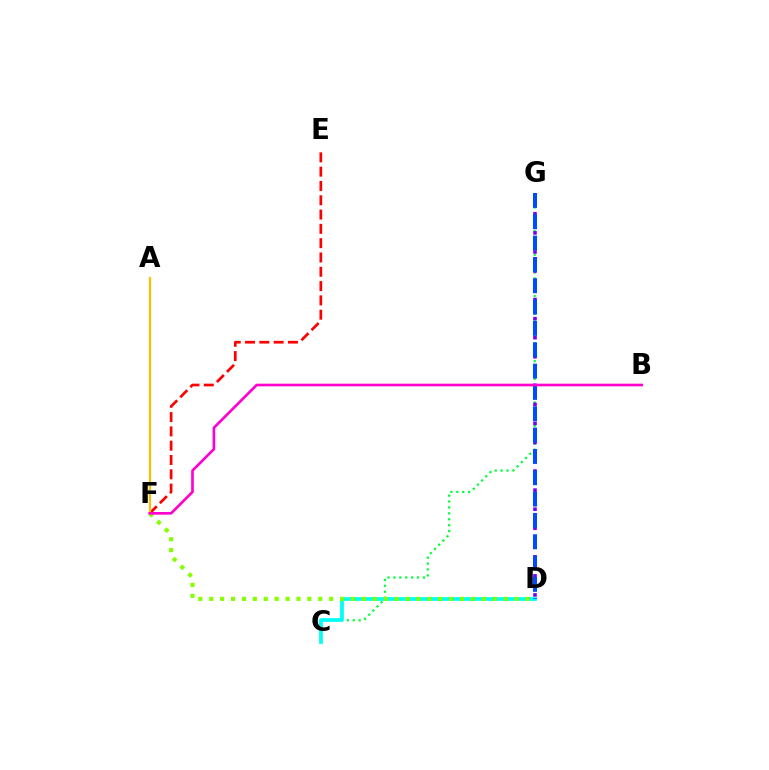{('E', 'F'): [{'color': '#ff0000', 'line_style': 'dashed', 'thickness': 1.94}], ('C', 'G'): [{'color': '#00ff39', 'line_style': 'dotted', 'thickness': 1.61}], ('D', 'G'): [{'color': '#7200ff', 'line_style': 'dotted', 'thickness': 2.59}, {'color': '#004bff', 'line_style': 'dashed', 'thickness': 2.9}], ('C', 'D'): [{'color': '#00fff6', 'line_style': 'solid', 'thickness': 2.69}], ('A', 'F'): [{'color': '#ffbd00', 'line_style': 'solid', 'thickness': 1.57}], ('D', 'F'): [{'color': '#84ff00', 'line_style': 'dotted', 'thickness': 2.96}], ('B', 'F'): [{'color': '#ff00cf', 'line_style': 'solid', 'thickness': 1.91}]}